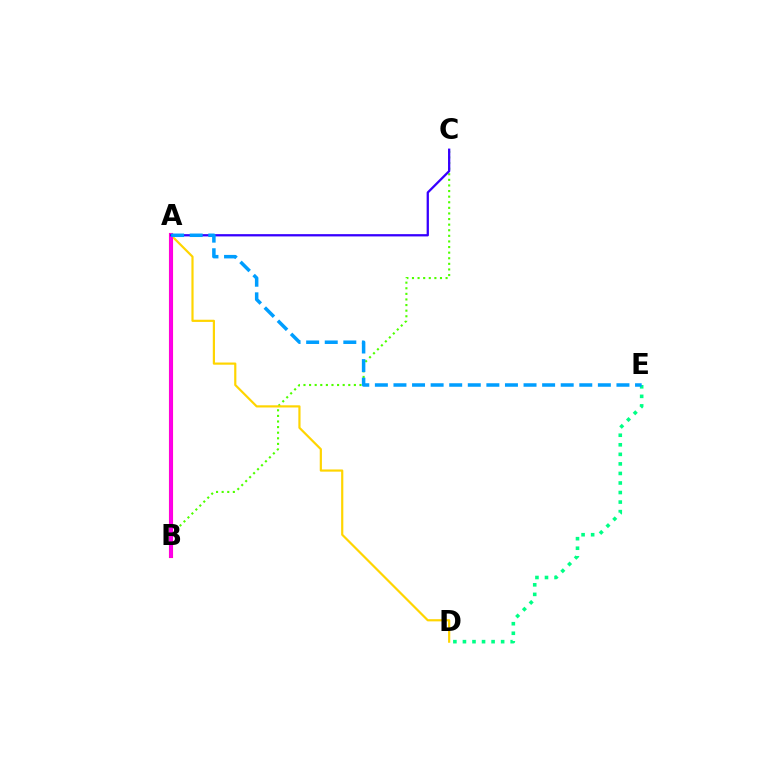{('A', 'B'): [{'color': '#ff0000', 'line_style': 'solid', 'thickness': 2.94}, {'color': '#ff00ed', 'line_style': 'solid', 'thickness': 2.79}], ('B', 'C'): [{'color': '#4fff00', 'line_style': 'dotted', 'thickness': 1.52}], ('D', 'E'): [{'color': '#00ff86', 'line_style': 'dotted', 'thickness': 2.59}], ('A', 'D'): [{'color': '#ffd500', 'line_style': 'solid', 'thickness': 1.58}], ('A', 'C'): [{'color': '#3700ff', 'line_style': 'solid', 'thickness': 1.64}], ('A', 'E'): [{'color': '#009eff', 'line_style': 'dashed', 'thickness': 2.52}]}